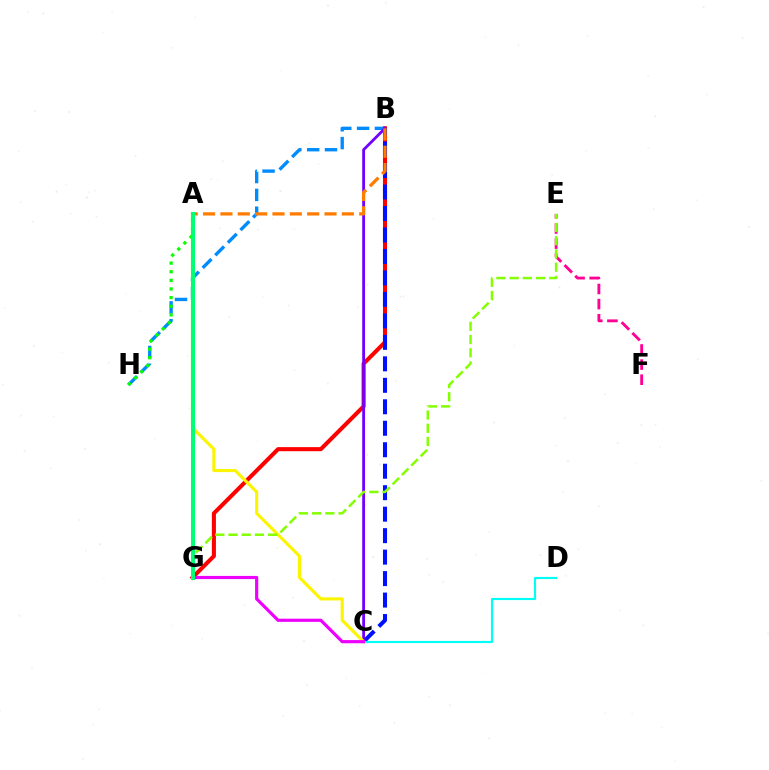{('B', 'H'): [{'color': '#008cff', 'line_style': 'dashed', 'thickness': 2.42}], ('B', 'G'): [{'color': '#ff0000', 'line_style': 'solid', 'thickness': 2.93}], ('B', 'C'): [{'color': '#0010ff', 'line_style': 'dashed', 'thickness': 2.92}, {'color': '#7200ff', 'line_style': 'solid', 'thickness': 2.02}], ('E', 'F'): [{'color': '#ff0094', 'line_style': 'dashed', 'thickness': 2.05}], ('C', 'D'): [{'color': '#00fff6', 'line_style': 'solid', 'thickness': 1.55}], ('A', 'H'): [{'color': '#08ff00', 'line_style': 'dotted', 'thickness': 2.34}], ('A', 'B'): [{'color': '#ff7c00', 'line_style': 'dashed', 'thickness': 2.36}], ('A', 'C'): [{'color': '#fcf500', 'line_style': 'solid', 'thickness': 2.25}], ('E', 'G'): [{'color': '#84ff00', 'line_style': 'dashed', 'thickness': 1.8}], ('C', 'G'): [{'color': '#ee00ff', 'line_style': 'solid', 'thickness': 2.28}], ('A', 'G'): [{'color': '#00ff74', 'line_style': 'solid', 'thickness': 2.94}]}